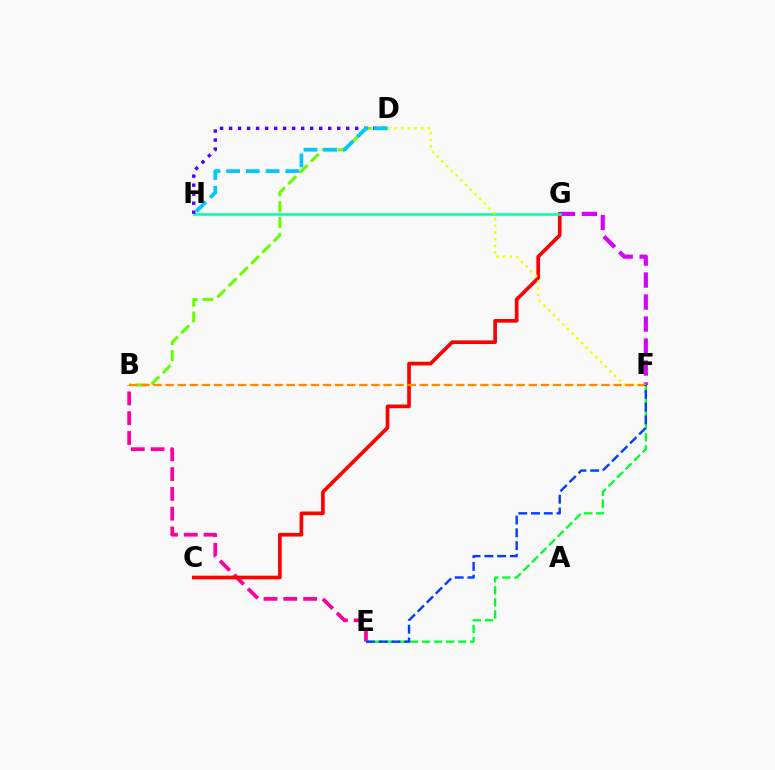{('B', 'E'): [{'color': '#ff00a0', 'line_style': 'dashed', 'thickness': 2.69}], ('B', 'D'): [{'color': '#66ff00', 'line_style': 'dashed', 'thickness': 2.16}], ('C', 'G'): [{'color': '#ff0000', 'line_style': 'solid', 'thickness': 2.63}], ('E', 'F'): [{'color': '#00ff27', 'line_style': 'dashed', 'thickness': 1.64}, {'color': '#003fff', 'line_style': 'dashed', 'thickness': 1.74}], ('F', 'G'): [{'color': '#d600ff', 'line_style': 'dashed', 'thickness': 2.99}], ('G', 'H'): [{'color': '#00ffaf', 'line_style': 'solid', 'thickness': 1.84}], ('D', 'H'): [{'color': '#4f00ff', 'line_style': 'dotted', 'thickness': 2.45}, {'color': '#00c7ff', 'line_style': 'dashed', 'thickness': 2.68}], ('D', 'F'): [{'color': '#eeff00', 'line_style': 'dotted', 'thickness': 1.8}], ('B', 'F'): [{'color': '#ff8800', 'line_style': 'dashed', 'thickness': 1.64}]}